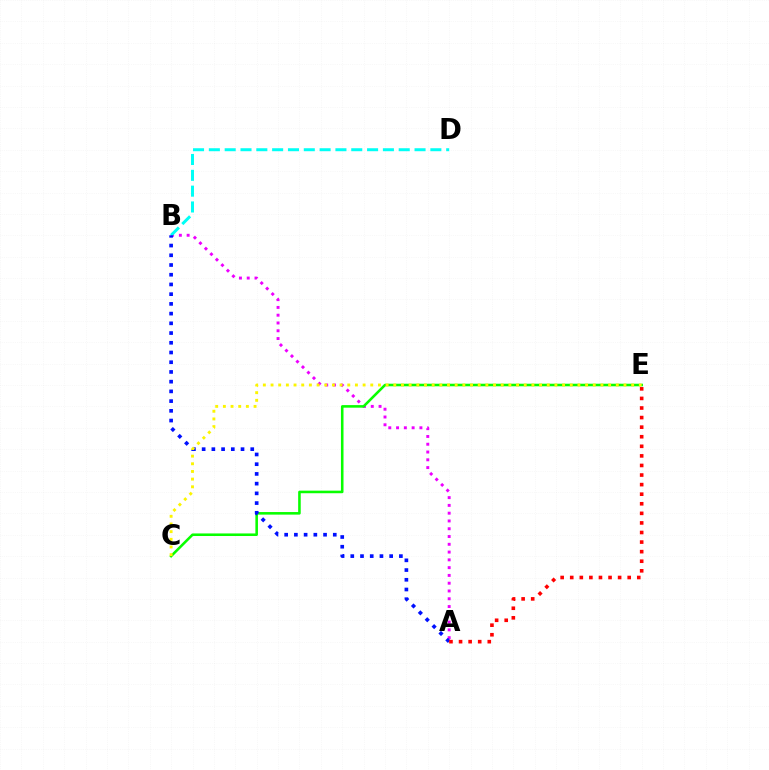{('A', 'B'): [{'color': '#ee00ff', 'line_style': 'dotted', 'thickness': 2.11}, {'color': '#0010ff', 'line_style': 'dotted', 'thickness': 2.64}], ('C', 'E'): [{'color': '#08ff00', 'line_style': 'solid', 'thickness': 1.85}, {'color': '#fcf500', 'line_style': 'dotted', 'thickness': 2.08}], ('B', 'D'): [{'color': '#00fff6', 'line_style': 'dashed', 'thickness': 2.15}], ('A', 'E'): [{'color': '#ff0000', 'line_style': 'dotted', 'thickness': 2.6}]}